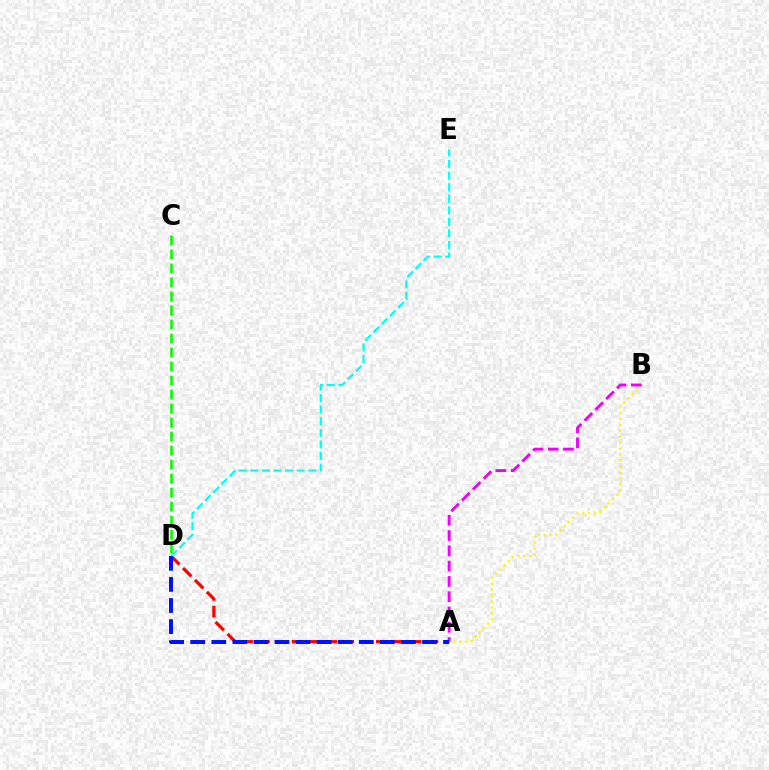{('C', 'D'): [{'color': '#08ff00', 'line_style': 'dashed', 'thickness': 1.9}], ('A', 'D'): [{'color': '#ff0000', 'line_style': 'dashed', 'thickness': 2.29}, {'color': '#0010ff', 'line_style': 'dashed', 'thickness': 2.86}], ('A', 'B'): [{'color': '#fcf500', 'line_style': 'dotted', 'thickness': 1.62}, {'color': '#ee00ff', 'line_style': 'dashed', 'thickness': 2.08}], ('D', 'E'): [{'color': '#00fff6', 'line_style': 'dashed', 'thickness': 1.57}]}